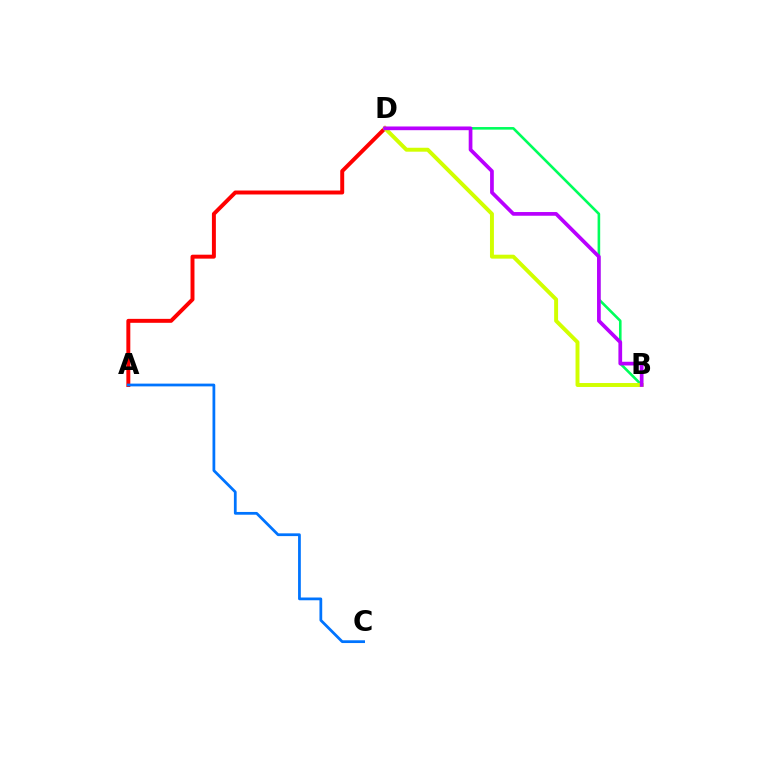{('A', 'D'): [{'color': '#ff0000', 'line_style': 'solid', 'thickness': 2.84}], ('B', 'D'): [{'color': '#00ff5c', 'line_style': 'solid', 'thickness': 1.88}, {'color': '#d1ff00', 'line_style': 'solid', 'thickness': 2.83}, {'color': '#b900ff', 'line_style': 'solid', 'thickness': 2.67}], ('A', 'C'): [{'color': '#0074ff', 'line_style': 'solid', 'thickness': 1.99}]}